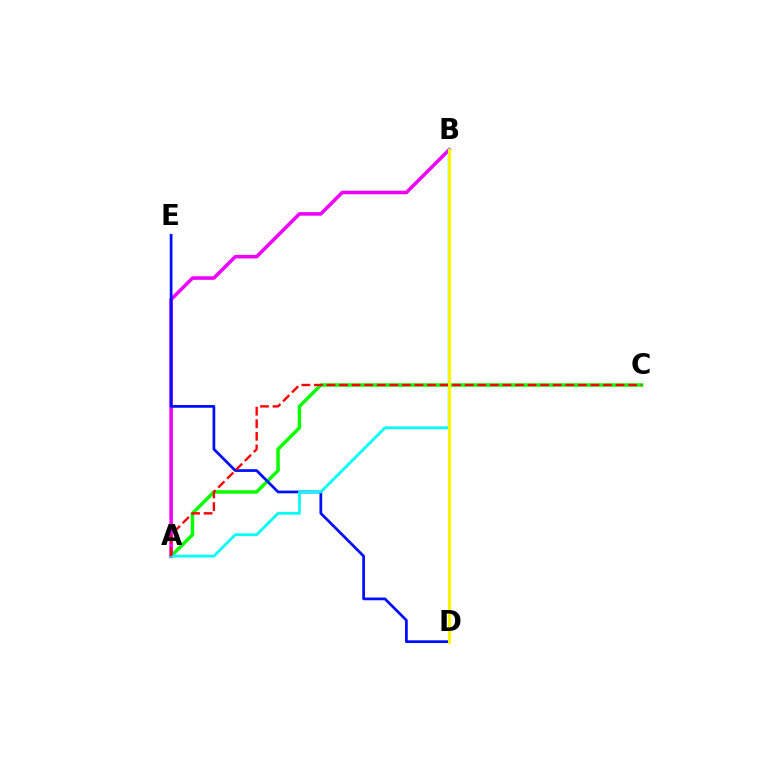{('A', 'C'): [{'color': '#08ff00', 'line_style': 'solid', 'thickness': 2.49}, {'color': '#ff0000', 'line_style': 'dashed', 'thickness': 1.71}], ('A', 'B'): [{'color': '#ee00ff', 'line_style': 'solid', 'thickness': 2.56}, {'color': '#00fff6', 'line_style': 'solid', 'thickness': 2.0}], ('D', 'E'): [{'color': '#0010ff', 'line_style': 'solid', 'thickness': 1.97}], ('B', 'D'): [{'color': '#fcf500', 'line_style': 'solid', 'thickness': 2.16}]}